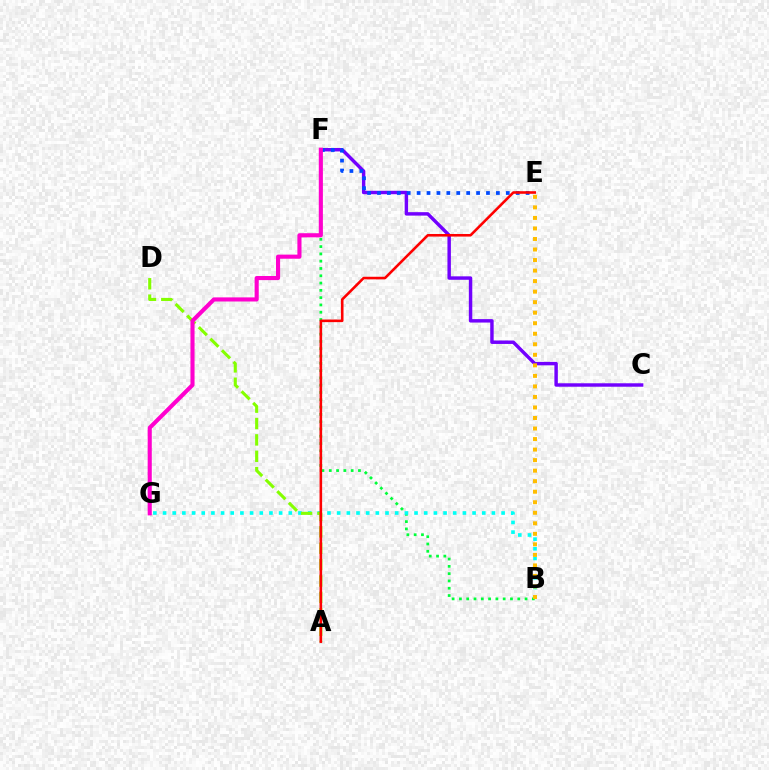{('B', 'F'): [{'color': '#00ff39', 'line_style': 'dotted', 'thickness': 1.98}], ('C', 'F'): [{'color': '#7200ff', 'line_style': 'solid', 'thickness': 2.48}], ('B', 'G'): [{'color': '#00fff6', 'line_style': 'dotted', 'thickness': 2.63}], ('E', 'F'): [{'color': '#004bff', 'line_style': 'dotted', 'thickness': 2.69}], ('A', 'D'): [{'color': '#84ff00', 'line_style': 'dashed', 'thickness': 2.23}], ('B', 'E'): [{'color': '#ffbd00', 'line_style': 'dotted', 'thickness': 2.86}], ('F', 'G'): [{'color': '#ff00cf', 'line_style': 'solid', 'thickness': 2.96}], ('A', 'E'): [{'color': '#ff0000', 'line_style': 'solid', 'thickness': 1.87}]}